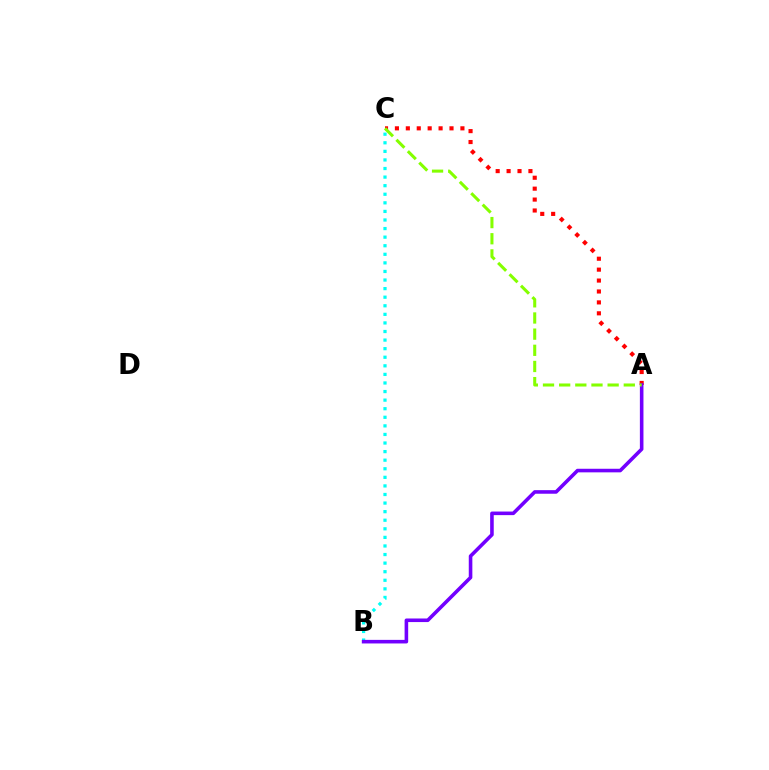{('B', 'C'): [{'color': '#00fff6', 'line_style': 'dotted', 'thickness': 2.33}], ('A', 'C'): [{'color': '#ff0000', 'line_style': 'dotted', 'thickness': 2.97}, {'color': '#84ff00', 'line_style': 'dashed', 'thickness': 2.2}], ('A', 'B'): [{'color': '#7200ff', 'line_style': 'solid', 'thickness': 2.58}]}